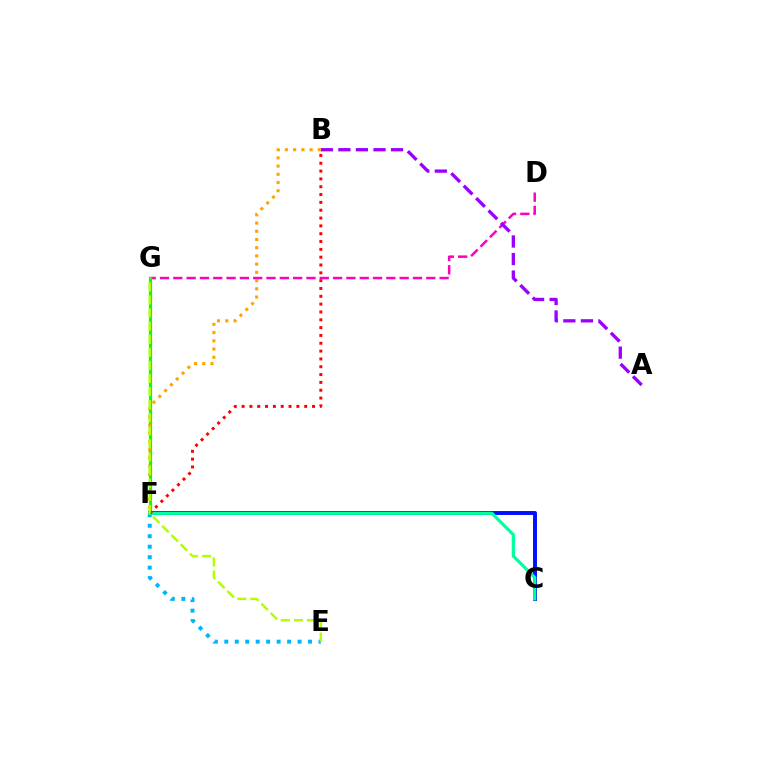{('D', 'G'): [{'color': '#ff00bd', 'line_style': 'dashed', 'thickness': 1.81}], ('A', 'B'): [{'color': '#9b00ff', 'line_style': 'dashed', 'thickness': 2.38}], ('F', 'G'): [{'color': '#08ff00', 'line_style': 'solid', 'thickness': 2.3}], ('C', 'F'): [{'color': '#0010ff', 'line_style': 'solid', 'thickness': 2.84}, {'color': '#00ff9d', 'line_style': 'solid', 'thickness': 2.32}], ('E', 'F'): [{'color': '#00b5ff', 'line_style': 'dotted', 'thickness': 2.84}], ('B', 'F'): [{'color': '#ffa500', 'line_style': 'dotted', 'thickness': 2.23}, {'color': '#ff0000', 'line_style': 'dotted', 'thickness': 2.13}], ('E', 'G'): [{'color': '#b3ff00', 'line_style': 'dashed', 'thickness': 1.78}]}